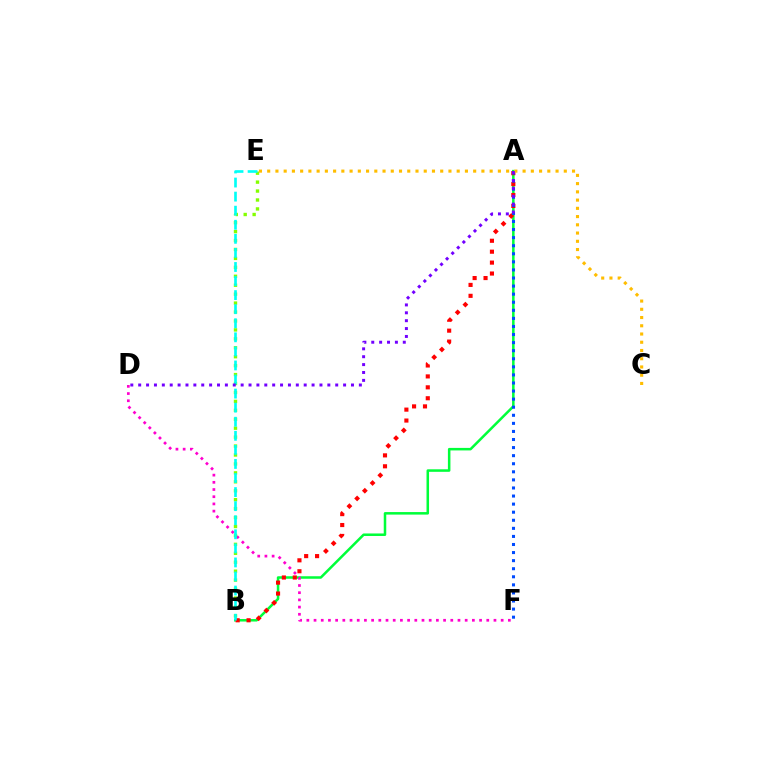{('A', 'B'): [{'color': '#00ff39', 'line_style': 'solid', 'thickness': 1.82}, {'color': '#ff0000', 'line_style': 'dotted', 'thickness': 2.97}], ('D', 'F'): [{'color': '#ff00cf', 'line_style': 'dotted', 'thickness': 1.96}], ('A', 'F'): [{'color': '#004bff', 'line_style': 'dotted', 'thickness': 2.19}], ('B', 'E'): [{'color': '#84ff00', 'line_style': 'dotted', 'thickness': 2.43}, {'color': '#00fff6', 'line_style': 'dashed', 'thickness': 1.91}], ('C', 'E'): [{'color': '#ffbd00', 'line_style': 'dotted', 'thickness': 2.24}], ('A', 'D'): [{'color': '#7200ff', 'line_style': 'dotted', 'thickness': 2.14}]}